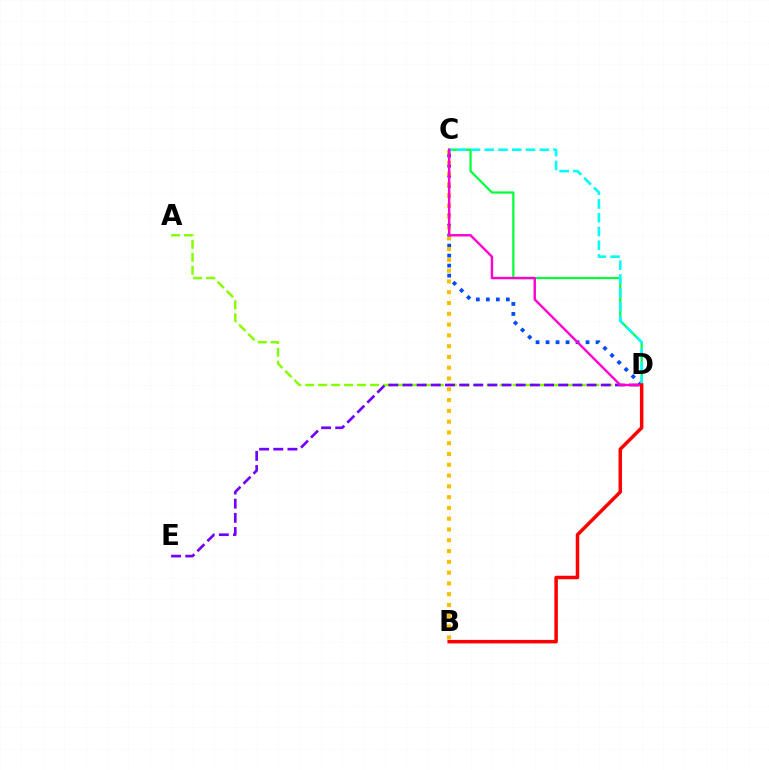{('A', 'D'): [{'color': '#84ff00', 'line_style': 'dashed', 'thickness': 1.76}], ('C', 'D'): [{'color': '#004bff', 'line_style': 'dotted', 'thickness': 2.72}, {'color': '#00ff39', 'line_style': 'solid', 'thickness': 1.59}, {'color': '#00fff6', 'line_style': 'dashed', 'thickness': 1.87}, {'color': '#ff00cf', 'line_style': 'solid', 'thickness': 1.74}], ('B', 'C'): [{'color': '#ffbd00', 'line_style': 'dotted', 'thickness': 2.93}], ('D', 'E'): [{'color': '#7200ff', 'line_style': 'dashed', 'thickness': 1.92}], ('B', 'D'): [{'color': '#ff0000', 'line_style': 'solid', 'thickness': 2.52}]}